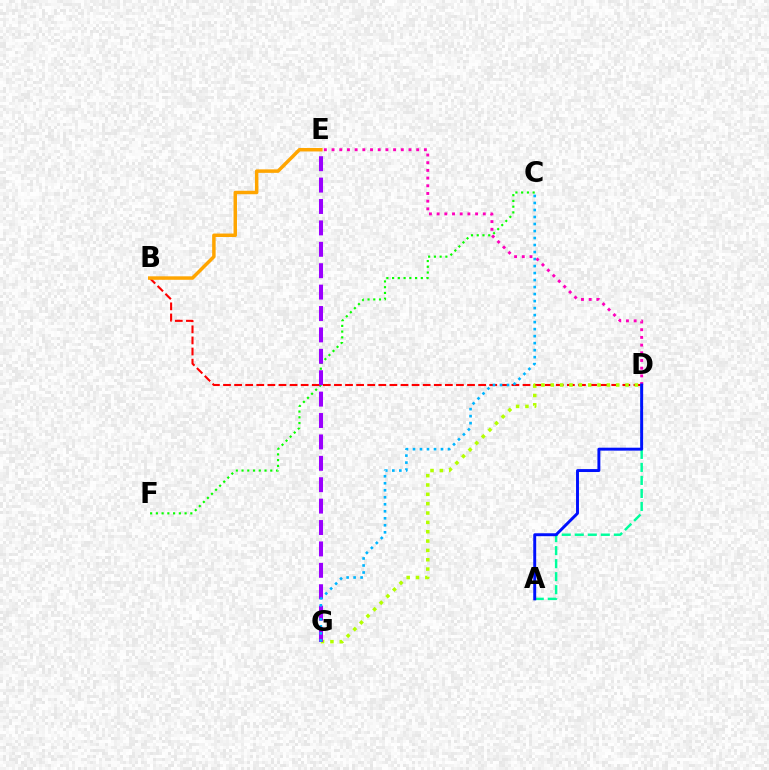{('C', 'F'): [{'color': '#08ff00', 'line_style': 'dotted', 'thickness': 1.56}], ('B', 'D'): [{'color': '#ff0000', 'line_style': 'dashed', 'thickness': 1.51}], ('D', 'G'): [{'color': '#b3ff00', 'line_style': 'dotted', 'thickness': 2.54}], ('E', 'G'): [{'color': '#9b00ff', 'line_style': 'dashed', 'thickness': 2.91}], ('C', 'G'): [{'color': '#00b5ff', 'line_style': 'dotted', 'thickness': 1.9}], ('A', 'D'): [{'color': '#00ff9d', 'line_style': 'dashed', 'thickness': 1.77}, {'color': '#0010ff', 'line_style': 'solid', 'thickness': 2.11}], ('D', 'E'): [{'color': '#ff00bd', 'line_style': 'dotted', 'thickness': 2.09}], ('B', 'E'): [{'color': '#ffa500', 'line_style': 'solid', 'thickness': 2.5}]}